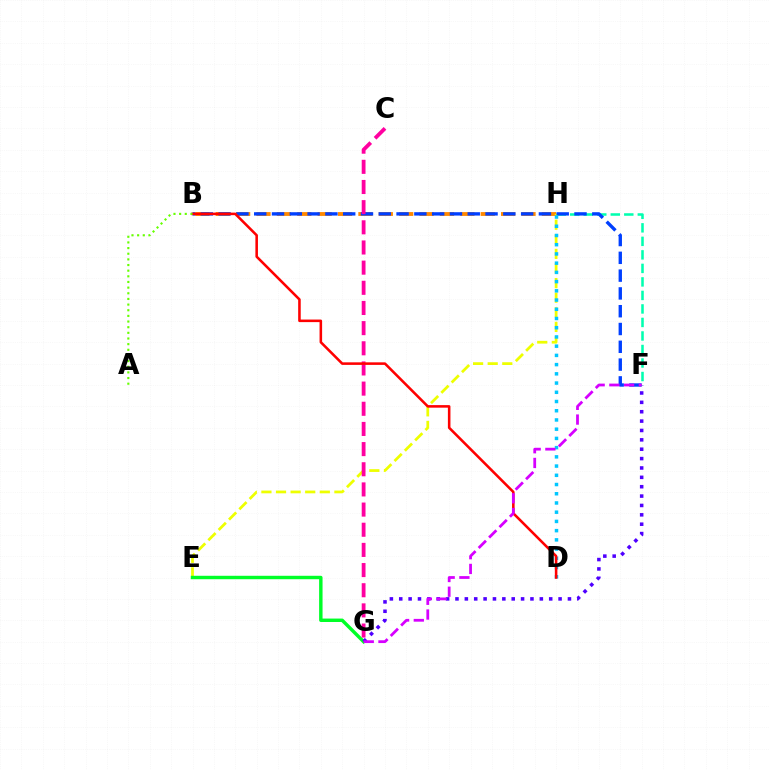{('B', 'H'): [{'color': '#ff8800', 'line_style': 'dashed', 'thickness': 2.77}], ('F', 'H'): [{'color': '#00ffaf', 'line_style': 'dashed', 'thickness': 1.84}], ('E', 'H'): [{'color': '#eeff00', 'line_style': 'dashed', 'thickness': 1.98}], ('E', 'G'): [{'color': '#00ff27', 'line_style': 'solid', 'thickness': 2.47}], ('B', 'F'): [{'color': '#003fff', 'line_style': 'dashed', 'thickness': 2.42}], ('C', 'G'): [{'color': '#ff00a0', 'line_style': 'dashed', 'thickness': 2.74}], ('D', 'H'): [{'color': '#00c7ff', 'line_style': 'dotted', 'thickness': 2.51}], ('F', 'G'): [{'color': '#4f00ff', 'line_style': 'dotted', 'thickness': 2.55}, {'color': '#d600ff', 'line_style': 'dashed', 'thickness': 2.0}], ('B', 'D'): [{'color': '#ff0000', 'line_style': 'solid', 'thickness': 1.84}], ('A', 'B'): [{'color': '#66ff00', 'line_style': 'dotted', 'thickness': 1.54}]}